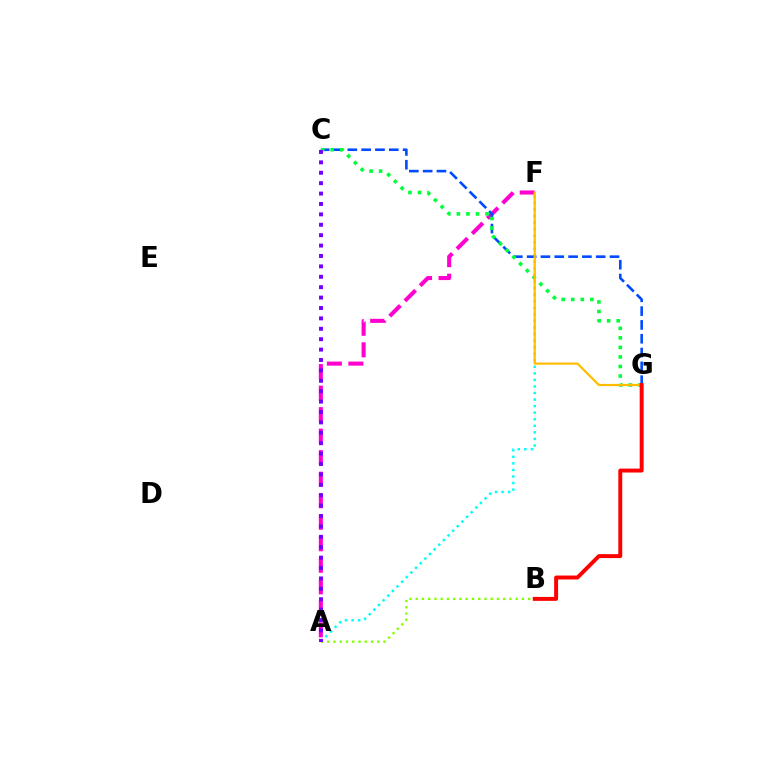{('A', 'F'): [{'color': '#ff00cf', 'line_style': 'dashed', 'thickness': 2.92}, {'color': '#00fff6', 'line_style': 'dotted', 'thickness': 1.78}], ('A', 'B'): [{'color': '#84ff00', 'line_style': 'dotted', 'thickness': 1.7}], ('C', 'G'): [{'color': '#004bff', 'line_style': 'dashed', 'thickness': 1.88}, {'color': '#00ff39', 'line_style': 'dotted', 'thickness': 2.59}], ('A', 'C'): [{'color': '#7200ff', 'line_style': 'dotted', 'thickness': 2.83}], ('F', 'G'): [{'color': '#ffbd00', 'line_style': 'solid', 'thickness': 1.59}], ('B', 'G'): [{'color': '#ff0000', 'line_style': 'solid', 'thickness': 2.83}]}